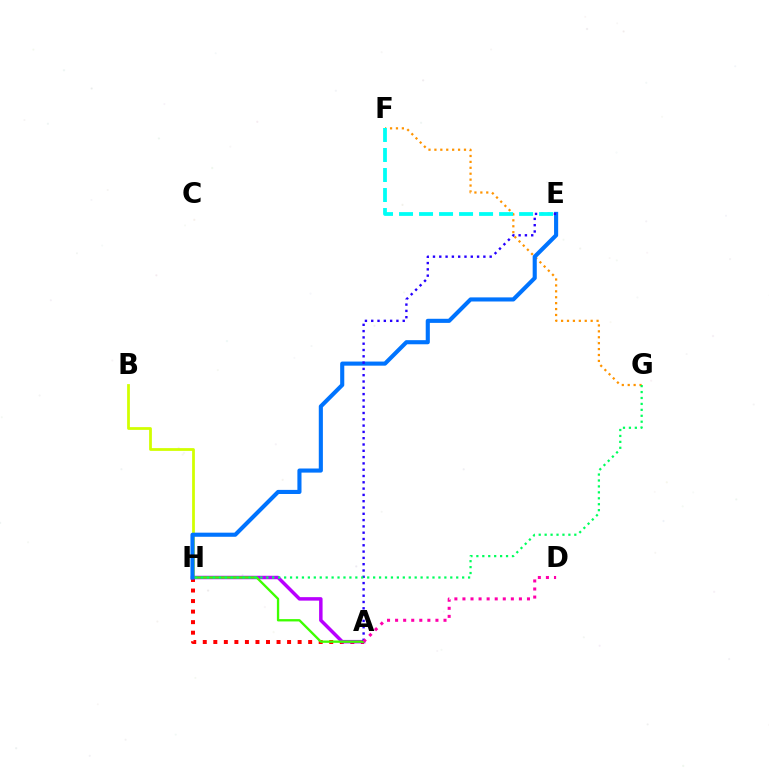{('F', 'G'): [{'color': '#ff9400', 'line_style': 'dotted', 'thickness': 1.61}], ('B', 'H'): [{'color': '#d1ff00', 'line_style': 'solid', 'thickness': 1.99}], ('A', 'H'): [{'color': '#ff0000', 'line_style': 'dotted', 'thickness': 2.86}, {'color': '#b900ff', 'line_style': 'solid', 'thickness': 2.51}, {'color': '#3dff00', 'line_style': 'solid', 'thickness': 1.68}], ('E', 'H'): [{'color': '#0074ff', 'line_style': 'solid', 'thickness': 2.96}], ('A', 'E'): [{'color': '#2500ff', 'line_style': 'dotted', 'thickness': 1.71}], ('E', 'F'): [{'color': '#00fff6', 'line_style': 'dashed', 'thickness': 2.72}], ('A', 'D'): [{'color': '#ff00ac', 'line_style': 'dotted', 'thickness': 2.19}], ('G', 'H'): [{'color': '#00ff5c', 'line_style': 'dotted', 'thickness': 1.61}]}